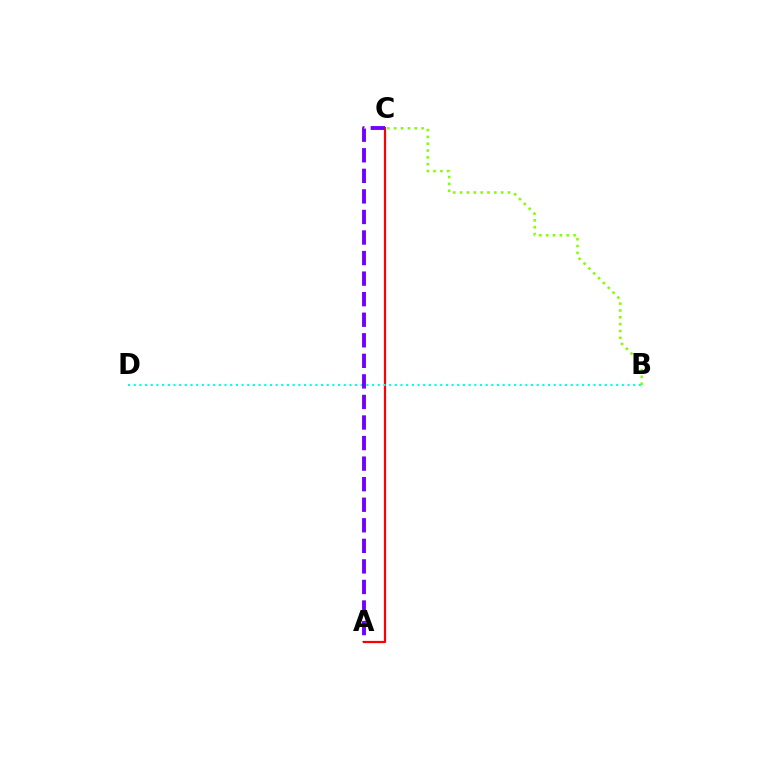{('B', 'C'): [{'color': '#84ff00', 'line_style': 'dotted', 'thickness': 1.86}], ('A', 'C'): [{'color': '#ff0000', 'line_style': 'solid', 'thickness': 1.6}, {'color': '#7200ff', 'line_style': 'dashed', 'thickness': 2.79}], ('B', 'D'): [{'color': '#00fff6', 'line_style': 'dotted', 'thickness': 1.54}]}